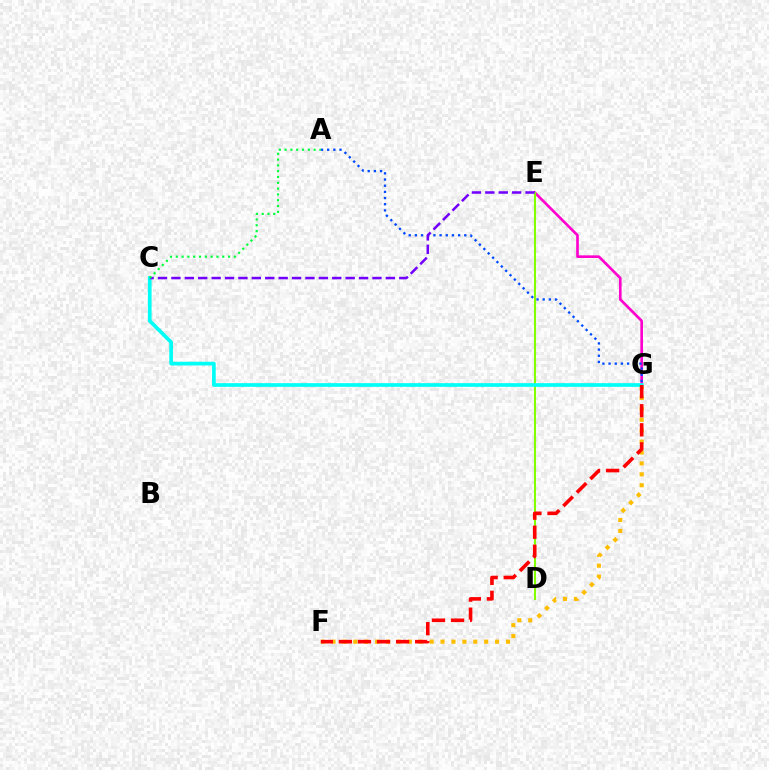{('F', 'G'): [{'color': '#ffbd00', 'line_style': 'dotted', 'thickness': 2.96}, {'color': '#ff0000', 'line_style': 'dashed', 'thickness': 2.59}], ('E', 'G'): [{'color': '#ff00cf', 'line_style': 'solid', 'thickness': 1.91}], ('A', 'G'): [{'color': '#004bff', 'line_style': 'dotted', 'thickness': 1.68}], ('D', 'E'): [{'color': '#84ff00', 'line_style': 'solid', 'thickness': 1.5}], ('C', 'G'): [{'color': '#00fff6', 'line_style': 'solid', 'thickness': 2.66}], ('C', 'E'): [{'color': '#7200ff', 'line_style': 'dashed', 'thickness': 1.82}], ('A', 'C'): [{'color': '#00ff39', 'line_style': 'dotted', 'thickness': 1.58}]}